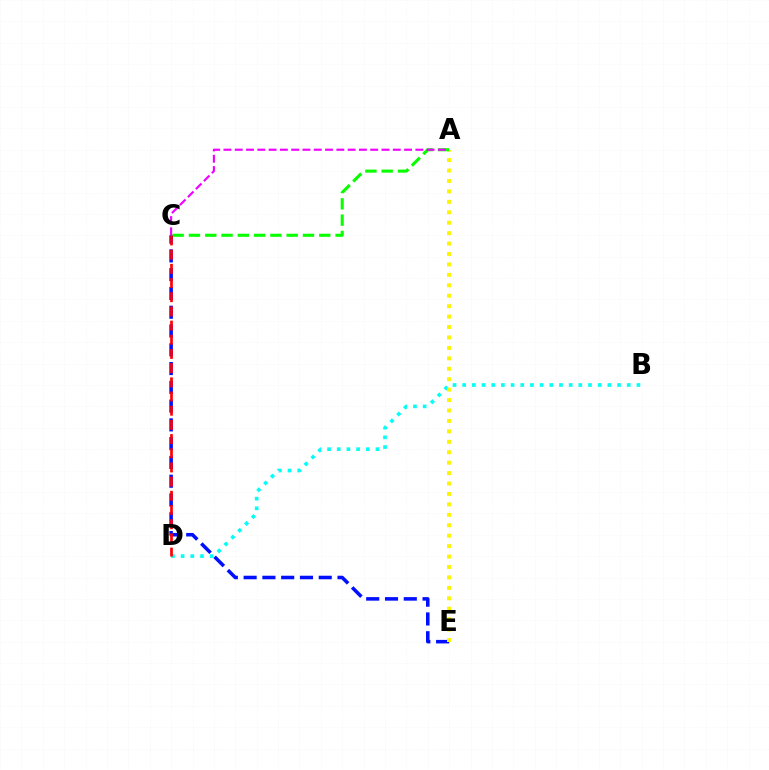{('B', 'D'): [{'color': '#00fff6', 'line_style': 'dotted', 'thickness': 2.63}], ('C', 'E'): [{'color': '#0010ff', 'line_style': 'dashed', 'thickness': 2.55}], ('A', 'E'): [{'color': '#fcf500', 'line_style': 'dotted', 'thickness': 2.83}], ('A', 'C'): [{'color': '#08ff00', 'line_style': 'dashed', 'thickness': 2.21}, {'color': '#ee00ff', 'line_style': 'dashed', 'thickness': 1.53}], ('C', 'D'): [{'color': '#ff0000', 'line_style': 'dashed', 'thickness': 1.93}]}